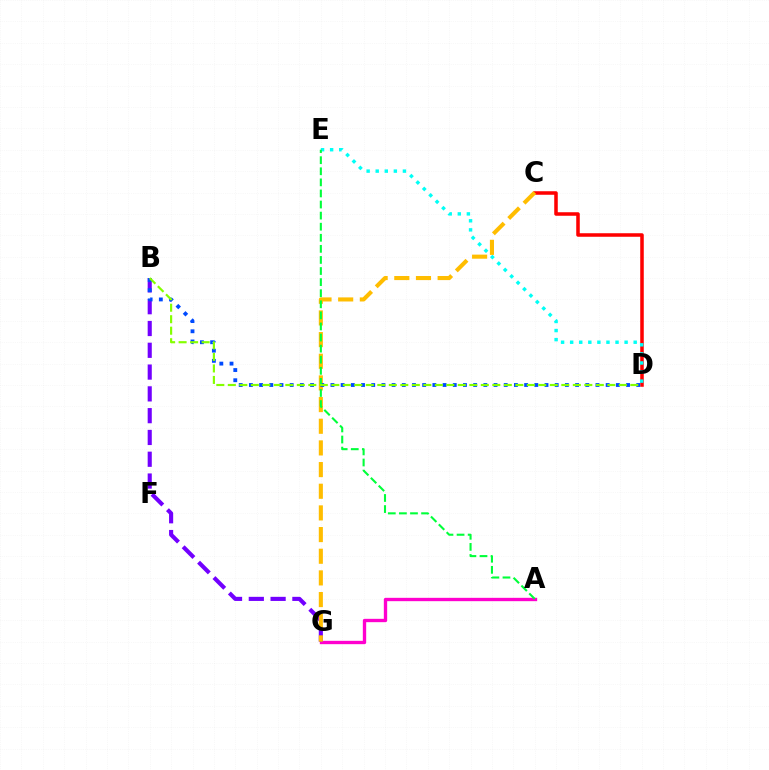{('C', 'D'): [{'color': '#ff0000', 'line_style': 'solid', 'thickness': 2.54}], ('A', 'G'): [{'color': '#ff00cf', 'line_style': 'solid', 'thickness': 2.41}], ('D', 'E'): [{'color': '#00fff6', 'line_style': 'dotted', 'thickness': 2.47}], ('B', 'G'): [{'color': '#7200ff', 'line_style': 'dashed', 'thickness': 2.96}], ('C', 'G'): [{'color': '#ffbd00', 'line_style': 'dashed', 'thickness': 2.94}], ('B', 'D'): [{'color': '#004bff', 'line_style': 'dotted', 'thickness': 2.77}, {'color': '#84ff00', 'line_style': 'dashed', 'thickness': 1.56}], ('A', 'E'): [{'color': '#00ff39', 'line_style': 'dashed', 'thickness': 1.51}]}